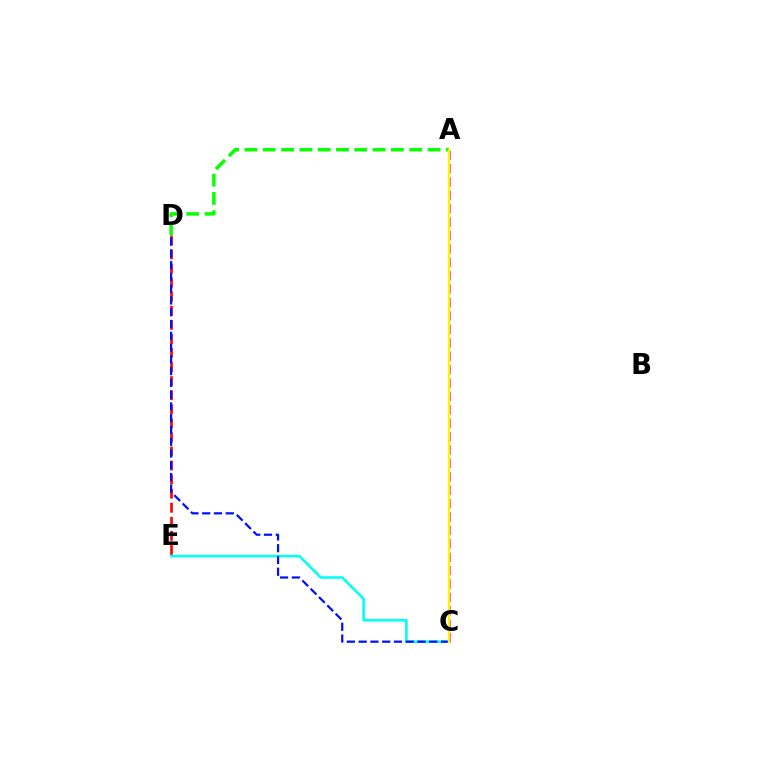{('C', 'E'): [{'color': '#00fff6', 'line_style': 'solid', 'thickness': 1.85}], ('D', 'E'): [{'color': '#ff0000', 'line_style': 'dashed', 'thickness': 1.91}], ('A', 'D'): [{'color': '#08ff00', 'line_style': 'dashed', 'thickness': 2.49}], ('C', 'D'): [{'color': '#0010ff', 'line_style': 'dashed', 'thickness': 1.6}], ('A', 'C'): [{'color': '#ee00ff', 'line_style': 'dashed', 'thickness': 1.82}, {'color': '#fcf500', 'line_style': 'solid', 'thickness': 1.76}]}